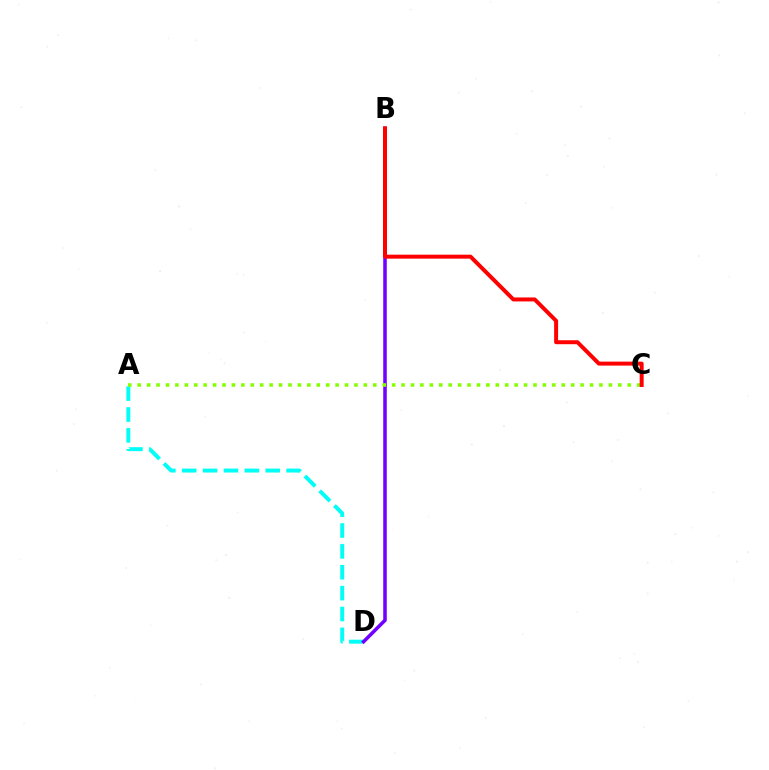{('A', 'D'): [{'color': '#00fff6', 'line_style': 'dashed', 'thickness': 2.84}], ('B', 'D'): [{'color': '#7200ff', 'line_style': 'solid', 'thickness': 2.56}], ('A', 'C'): [{'color': '#84ff00', 'line_style': 'dotted', 'thickness': 2.56}], ('B', 'C'): [{'color': '#ff0000', 'line_style': 'solid', 'thickness': 2.86}]}